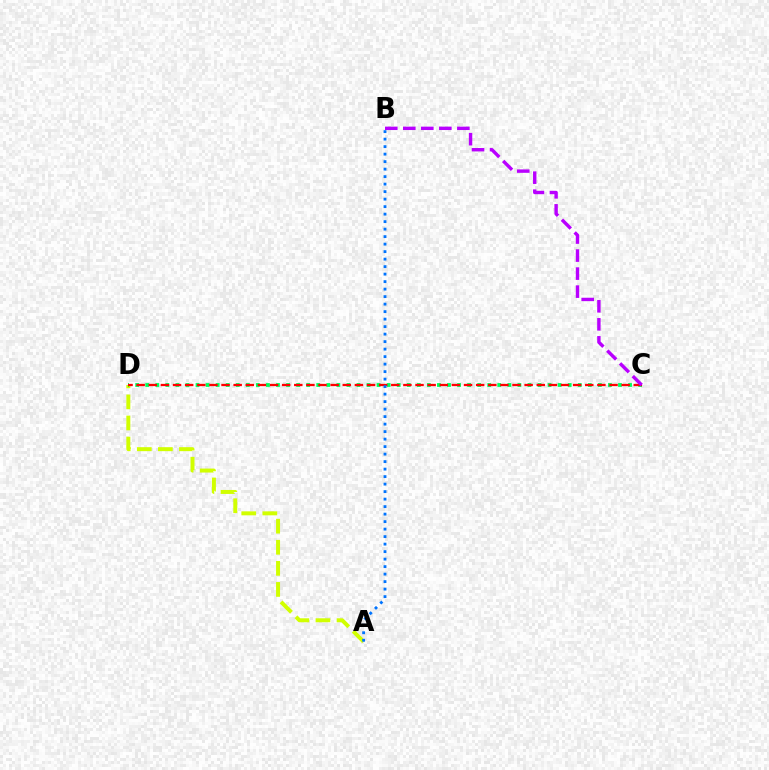{('A', 'D'): [{'color': '#d1ff00', 'line_style': 'dashed', 'thickness': 2.86}], ('C', 'D'): [{'color': '#00ff5c', 'line_style': 'dotted', 'thickness': 2.73}, {'color': '#ff0000', 'line_style': 'dashed', 'thickness': 1.65}], ('B', 'C'): [{'color': '#b900ff', 'line_style': 'dashed', 'thickness': 2.45}], ('A', 'B'): [{'color': '#0074ff', 'line_style': 'dotted', 'thickness': 2.04}]}